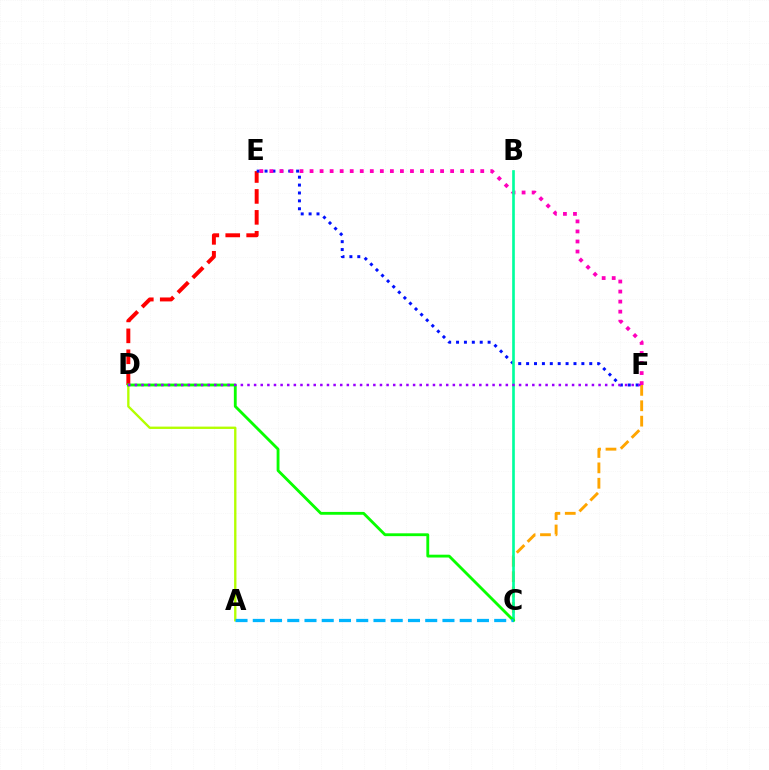{('D', 'E'): [{'color': '#ff0000', 'line_style': 'dashed', 'thickness': 2.84}], ('E', 'F'): [{'color': '#0010ff', 'line_style': 'dotted', 'thickness': 2.14}, {'color': '#ff00bd', 'line_style': 'dotted', 'thickness': 2.73}], ('C', 'F'): [{'color': '#ffa500', 'line_style': 'dashed', 'thickness': 2.09}], ('A', 'D'): [{'color': '#b3ff00', 'line_style': 'solid', 'thickness': 1.69}], ('B', 'C'): [{'color': '#00ff9d', 'line_style': 'solid', 'thickness': 1.92}], ('C', 'D'): [{'color': '#08ff00', 'line_style': 'solid', 'thickness': 2.04}], ('A', 'C'): [{'color': '#00b5ff', 'line_style': 'dashed', 'thickness': 2.34}], ('D', 'F'): [{'color': '#9b00ff', 'line_style': 'dotted', 'thickness': 1.8}]}